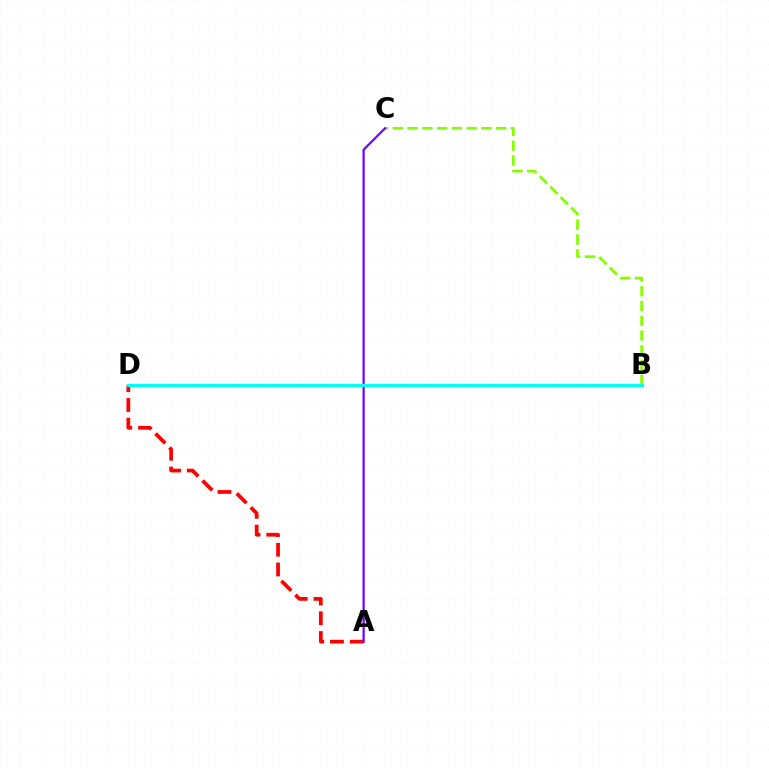{('A', 'D'): [{'color': '#ff0000', 'line_style': 'dashed', 'thickness': 2.68}], ('B', 'C'): [{'color': '#84ff00', 'line_style': 'dashed', 'thickness': 2.01}], ('A', 'C'): [{'color': '#7200ff', 'line_style': 'solid', 'thickness': 1.59}], ('B', 'D'): [{'color': '#00fff6', 'line_style': 'solid', 'thickness': 2.34}]}